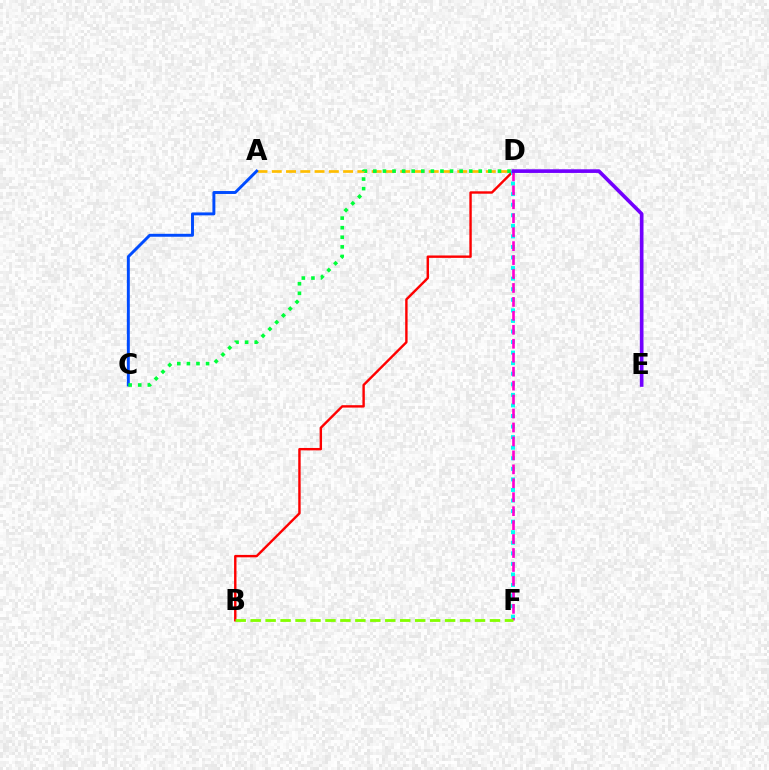{('B', 'D'): [{'color': '#ff0000', 'line_style': 'solid', 'thickness': 1.73}], ('D', 'F'): [{'color': '#00fff6', 'line_style': 'dotted', 'thickness': 2.87}, {'color': '#ff00cf', 'line_style': 'dashed', 'thickness': 1.9}], ('A', 'D'): [{'color': '#ffbd00', 'line_style': 'dashed', 'thickness': 1.94}], ('A', 'C'): [{'color': '#004bff', 'line_style': 'solid', 'thickness': 2.12}], ('D', 'E'): [{'color': '#7200ff', 'line_style': 'solid', 'thickness': 2.63}], ('C', 'D'): [{'color': '#00ff39', 'line_style': 'dotted', 'thickness': 2.6}], ('B', 'F'): [{'color': '#84ff00', 'line_style': 'dashed', 'thickness': 2.03}]}